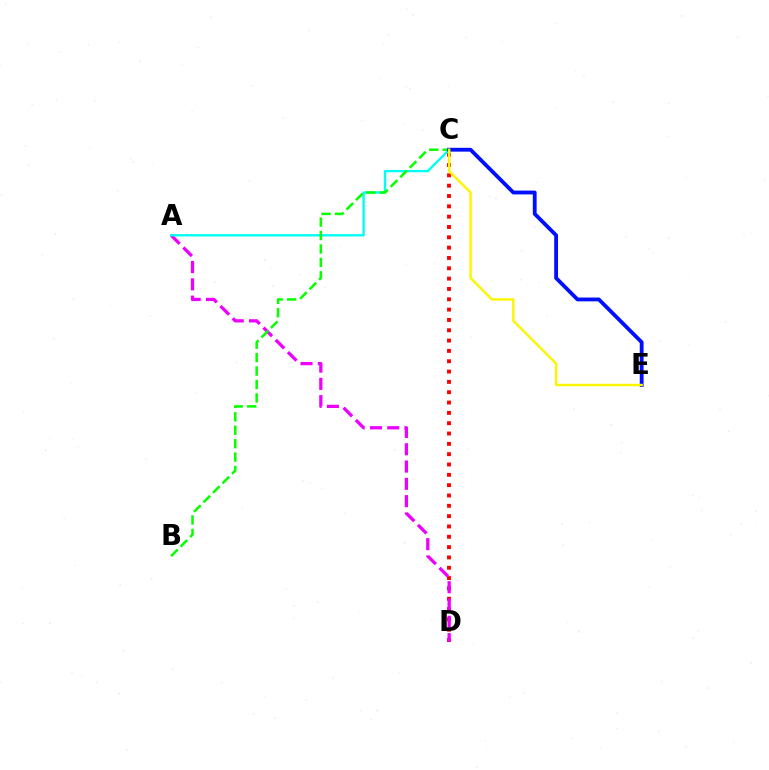{('C', 'D'): [{'color': '#ff0000', 'line_style': 'dotted', 'thickness': 2.81}], ('A', 'D'): [{'color': '#ee00ff', 'line_style': 'dashed', 'thickness': 2.35}], ('A', 'C'): [{'color': '#00fff6', 'line_style': 'solid', 'thickness': 1.69}], ('B', 'C'): [{'color': '#08ff00', 'line_style': 'dashed', 'thickness': 1.82}], ('C', 'E'): [{'color': '#0010ff', 'line_style': 'solid', 'thickness': 2.75}, {'color': '#fcf500', 'line_style': 'solid', 'thickness': 1.75}]}